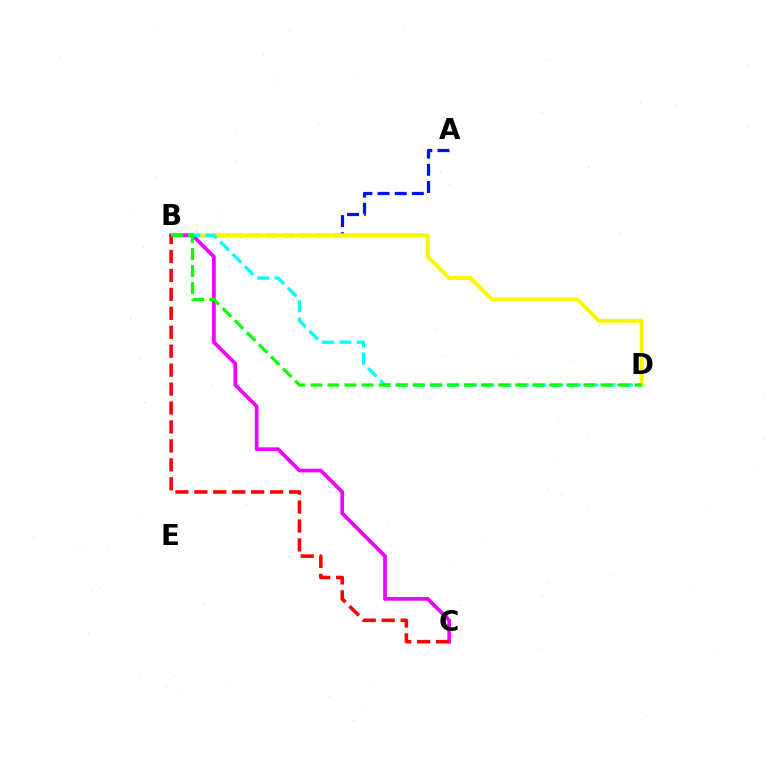{('A', 'B'): [{'color': '#0010ff', 'line_style': 'dashed', 'thickness': 2.33}], ('B', 'D'): [{'color': '#fcf500', 'line_style': 'solid', 'thickness': 2.82}, {'color': '#00fff6', 'line_style': 'dashed', 'thickness': 2.35}, {'color': '#08ff00', 'line_style': 'dashed', 'thickness': 2.32}], ('B', 'C'): [{'color': '#ee00ff', 'line_style': 'solid', 'thickness': 2.65}, {'color': '#ff0000', 'line_style': 'dashed', 'thickness': 2.57}]}